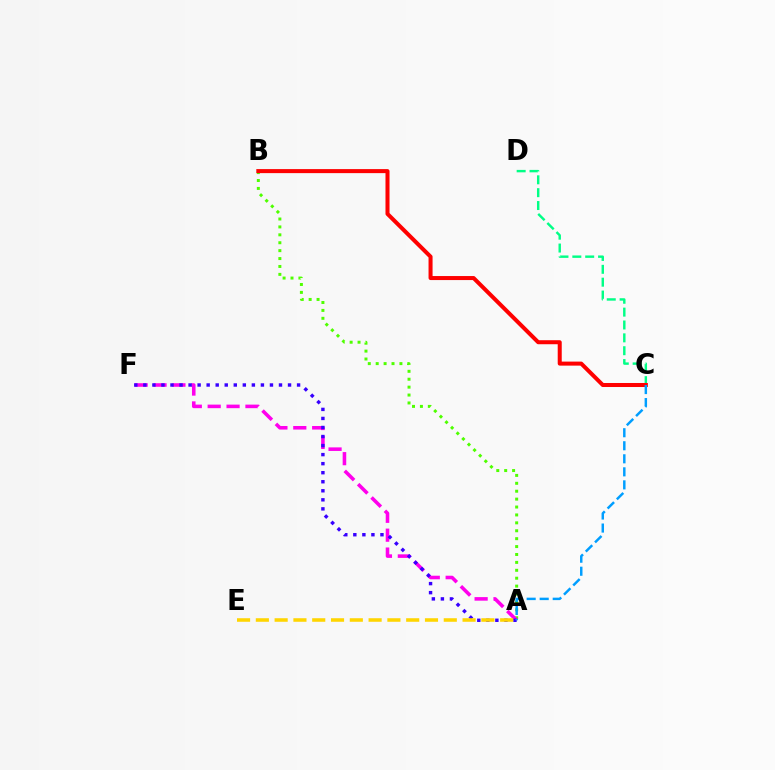{('C', 'D'): [{'color': '#00ff86', 'line_style': 'dashed', 'thickness': 1.75}], ('A', 'B'): [{'color': '#4fff00', 'line_style': 'dotted', 'thickness': 2.15}], ('A', 'F'): [{'color': '#ff00ed', 'line_style': 'dashed', 'thickness': 2.57}, {'color': '#3700ff', 'line_style': 'dotted', 'thickness': 2.46}], ('A', 'E'): [{'color': '#ffd500', 'line_style': 'dashed', 'thickness': 2.55}], ('B', 'C'): [{'color': '#ff0000', 'line_style': 'solid', 'thickness': 2.9}], ('A', 'C'): [{'color': '#009eff', 'line_style': 'dashed', 'thickness': 1.77}]}